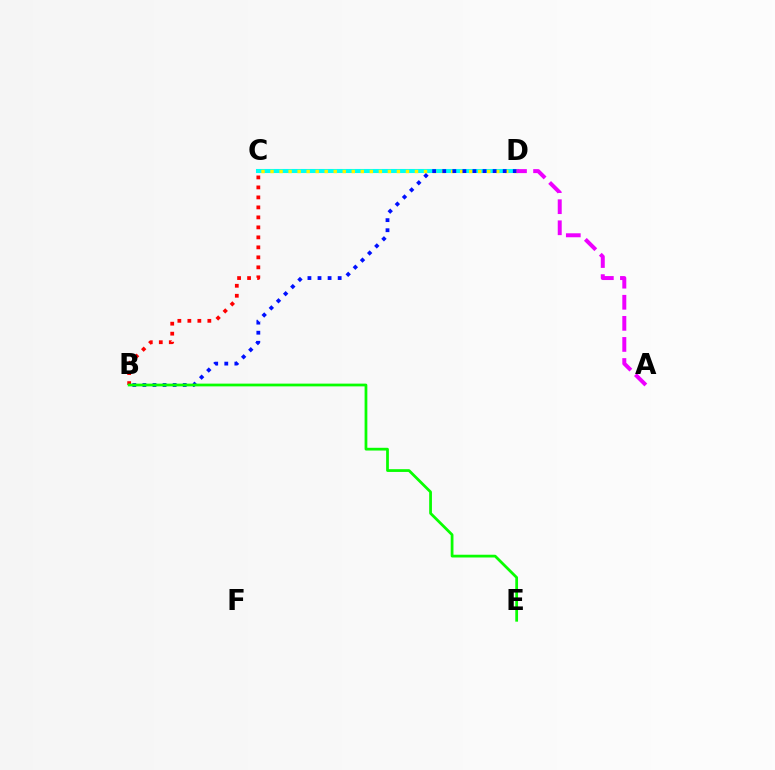{('C', 'D'): [{'color': '#00fff6', 'line_style': 'solid', 'thickness': 2.93}, {'color': '#fcf500', 'line_style': 'dotted', 'thickness': 2.45}], ('B', 'D'): [{'color': '#0010ff', 'line_style': 'dotted', 'thickness': 2.74}], ('B', 'C'): [{'color': '#ff0000', 'line_style': 'dotted', 'thickness': 2.71}], ('B', 'E'): [{'color': '#08ff00', 'line_style': 'solid', 'thickness': 1.98}], ('A', 'D'): [{'color': '#ee00ff', 'line_style': 'dashed', 'thickness': 2.86}]}